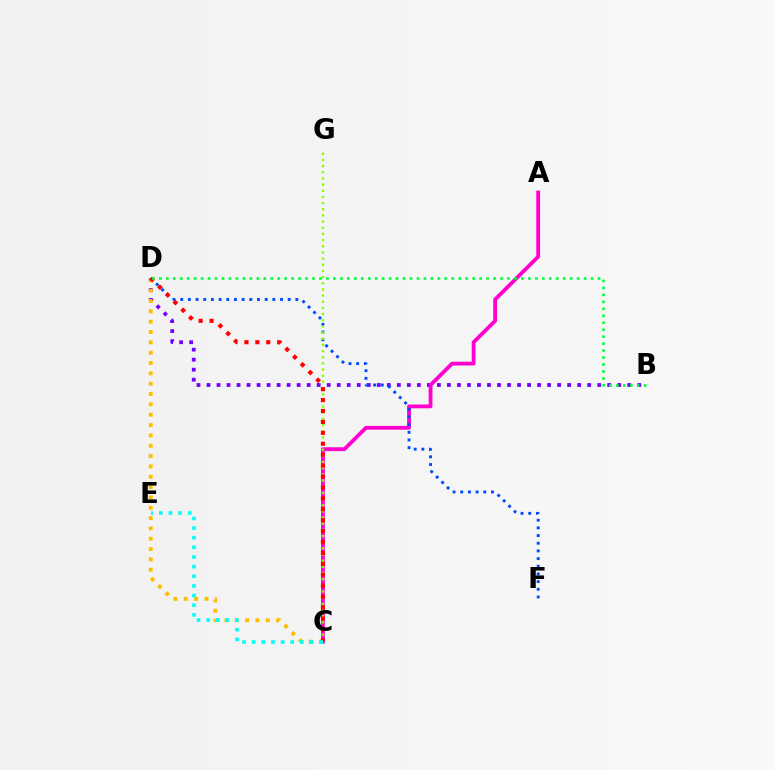{('B', 'D'): [{'color': '#7200ff', 'line_style': 'dotted', 'thickness': 2.72}, {'color': '#00ff39', 'line_style': 'dotted', 'thickness': 1.89}], ('C', 'D'): [{'color': '#ffbd00', 'line_style': 'dotted', 'thickness': 2.81}, {'color': '#ff0000', 'line_style': 'dotted', 'thickness': 2.97}], ('A', 'C'): [{'color': '#ff00cf', 'line_style': 'solid', 'thickness': 2.74}], ('D', 'F'): [{'color': '#004bff', 'line_style': 'dotted', 'thickness': 2.09}], ('C', 'G'): [{'color': '#84ff00', 'line_style': 'dotted', 'thickness': 1.68}], ('C', 'E'): [{'color': '#00fff6', 'line_style': 'dotted', 'thickness': 2.62}]}